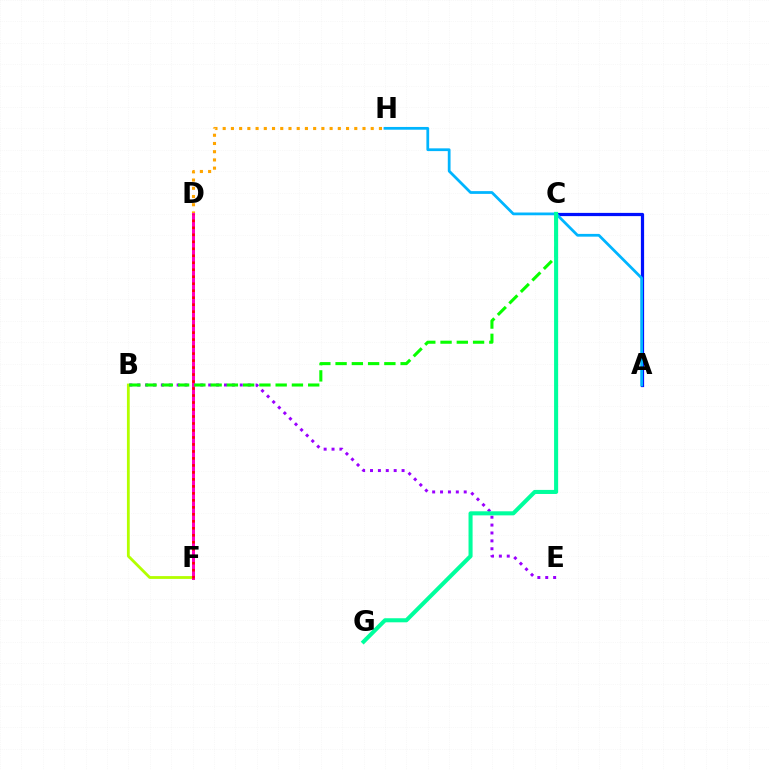{('B', 'F'): [{'color': '#b3ff00', 'line_style': 'solid', 'thickness': 2.02}], ('A', 'C'): [{'color': '#0010ff', 'line_style': 'solid', 'thickness': 2.32}], ('D', 'H'): [{'color': '#ffa500', 'line_style': 'dotted', 'thickness': 2.23}], ('A', 'H'): [{'color': '#00b5ff', 'line_style': 'solid', 'thickness': 1.99}], ('B', 'E'): [{'color': '#9b00ff', 'line_style': 'dotted', 'thickness': 2.14}], ('D', 'F'): [{'color': '#ff00bd', 'line_style': 'solid', 'thickness': 2.16}, {'color': '#ff0000', 'line_style': 'dotted', 'thickness': 1.9}], ('B', 'C'): [{'color': '#08ff00', 'line_style': 'dashed', 'thickness': 2.21}], ('C', 'G'): [{'color': '#00ff9d', 'line_style': 'solid', 'thickness': 2.93}]}